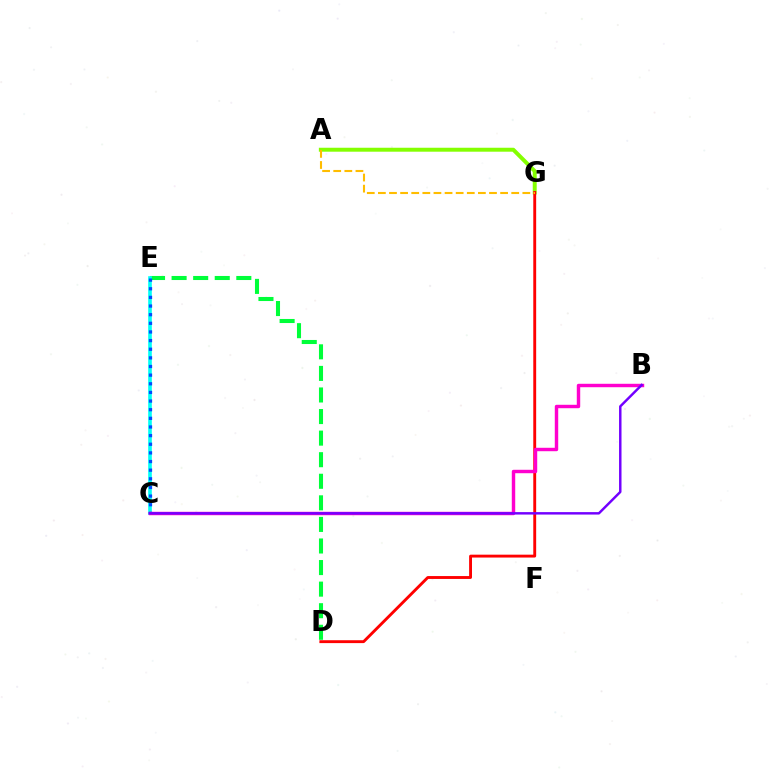{('A', 'G'): [{'color': '#84ff00', 'line_style': 'solid', 'thickness': 2.85}, {'color': '#ffbd00', 'line_style': 'dashed', 'thickness': 1.51}], ('D', 'E'): [{'color': '#00ff39', 'line_style': 'dashed', 'thickness': 2.93}], ('C', 'E'): [{'color': '#00fff6', 'line_style': 'solid', 'thickness': 2.61}, {'color': '#004bff', 'line_style': 'dotted', 'thickness': 2.35}], ('D', 'G'): [{'color': '#ff0000', 'line_style': 'solid', 'thickness': 2.07}], ('B', 'C'): [{'color': '#ff00cf', 'line_style': 'solid', 'thickness': 2.47}, {'color': '#7200ff', 'line_style': 'solid', 'thickness': 1.77}]}